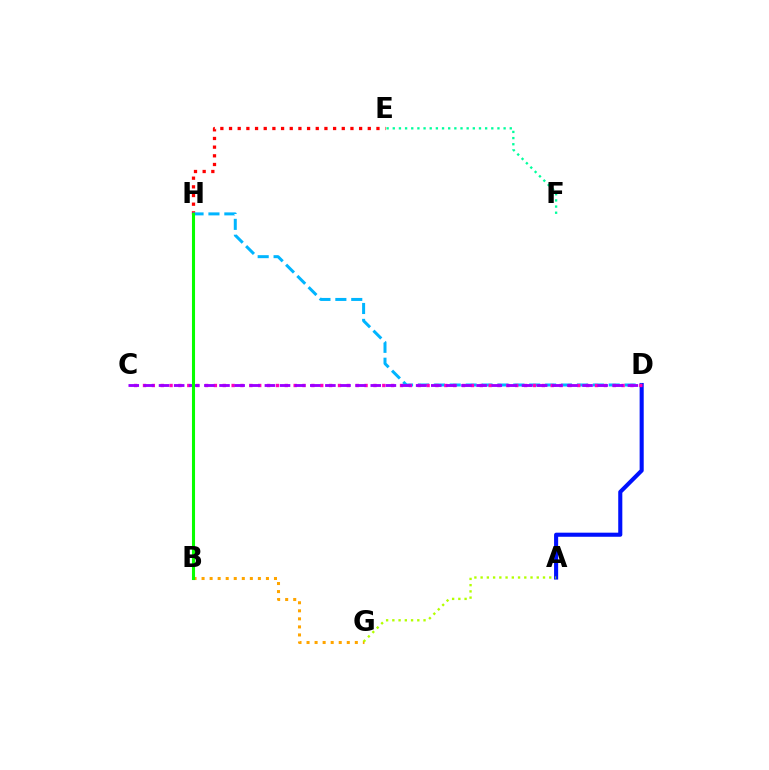{('E', 'F'): [{'color': '#00ff9d', 'line_style': 'dotted', 'thickness': 1.67}], ('B', 'G'): [{'color': '#ffa500', 'line_style': 'dotted', 'thickness': 2.19}], ('A', 'D'): [{'color': '#0010ff', 'line_style': 'solid', 'thickness': 2.94}], ('A', 'G'): [{'color': '#b3ff00', 'line_style': 'dotted', 'thickness': 1.69}], ('E', 'H'): [{'color': '#ff0000', 'line_style': 'dotted', 'thickness': 2.36}], ('D', 'H'): [{'color': '#00b5ff', 'line_style': 'dashed', 'thickness': 2.16}], ('C', 'D'): [{'color': '#ff00bd', 'line_style': 'dotted', 'thickness': 2.41}, {'color': '#9b00ff', 'line_style': 'dashed', 'thickness': 2.05}], ('B', 'H'): [{'color': '#08ff00', 'line_style': 'solid', 'thickness': 2.22}]}